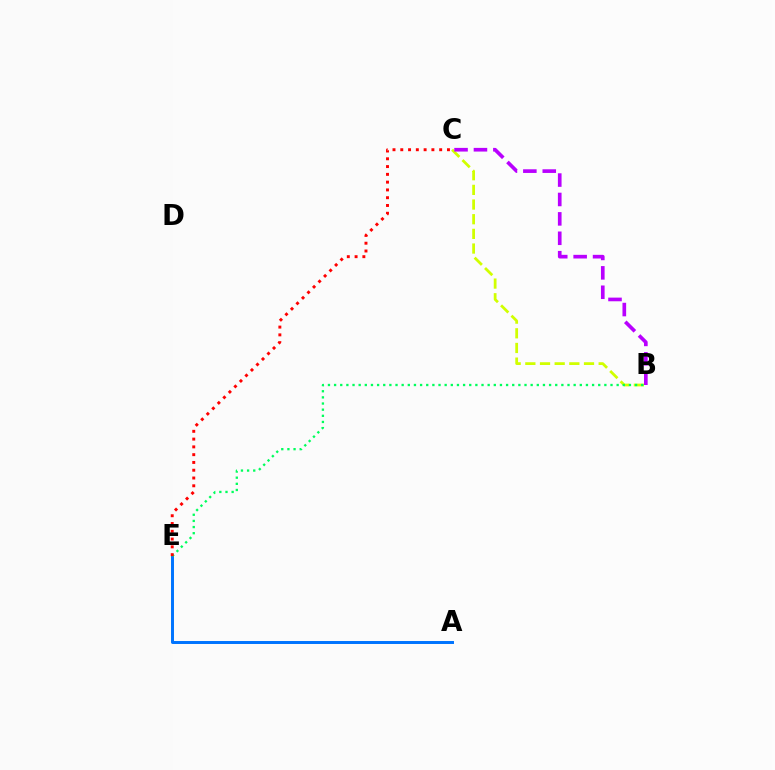{('B', 'C'): [{'color': '#d1ff00', 'line_style': 'dashed', 'thickness': 1.99}, {'color': '#b900ff', 'line_style': 'dashed', 'thickness': 2.64}], ('A', 'E'): [{'color': '#0074ff', 'line_style': 'solid', 'thickness': 2.14}], ('B', 'E'): [{'color': '#00ff5c', 'line_style': 'dotted', 'thickness': 1.67}], ('C', 'E'): [{'color': '#ff0000', 'line_style': 'dotted', 'thickness': 2.11}]}